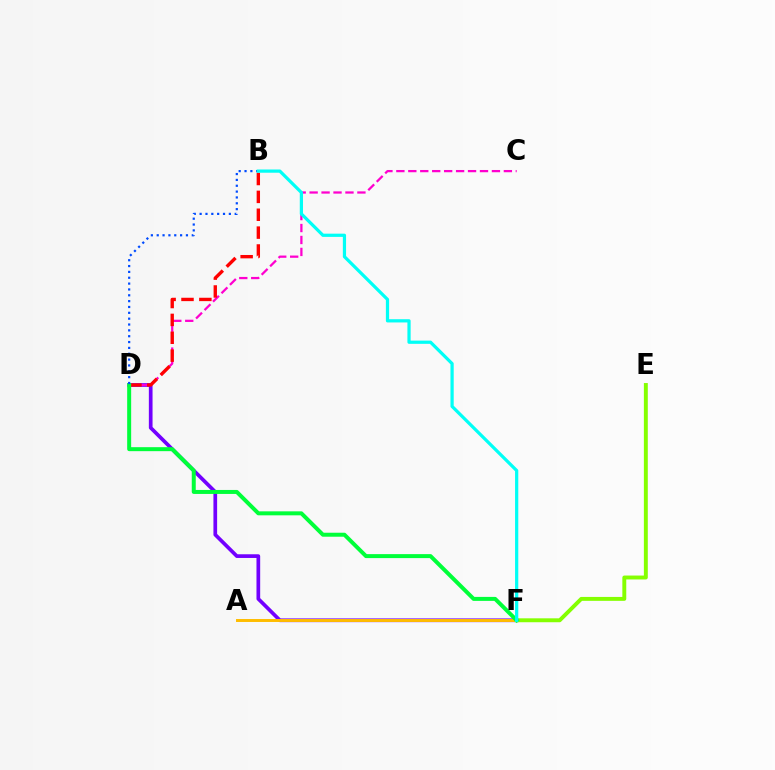{('D', 'F'): [{'color': '#7200ff', 'line_style': 'solid', 'thickness': 2.66}, {'color': '#00ff39', 'line_style': 'solid', 'thickness': 2.87}], ('C', 'D'): [{'color': '#ff00cf', 'line_style': 'dashed', 'thickness': 1.62}], ('A', 'F'): [{'color': '#ffbd00', 'line_style': 'solid', 'thickness': 2.12}], ('B', 'D'): [{'color': '#ff0000', 'line_style': 'dashed', 'thickness': 2.43}, {'color': '#004bff', 'line_style': 'dotted', 'thickness': 1.59}], ('E', 'F'): [{'color': '#84ff00', 'line_style': 'solid', 'thickness': 2.82}], ('B', 'F'): [{'color': '#00fff6', 'line_style': 'solid', 'thickness': 2.32}]}